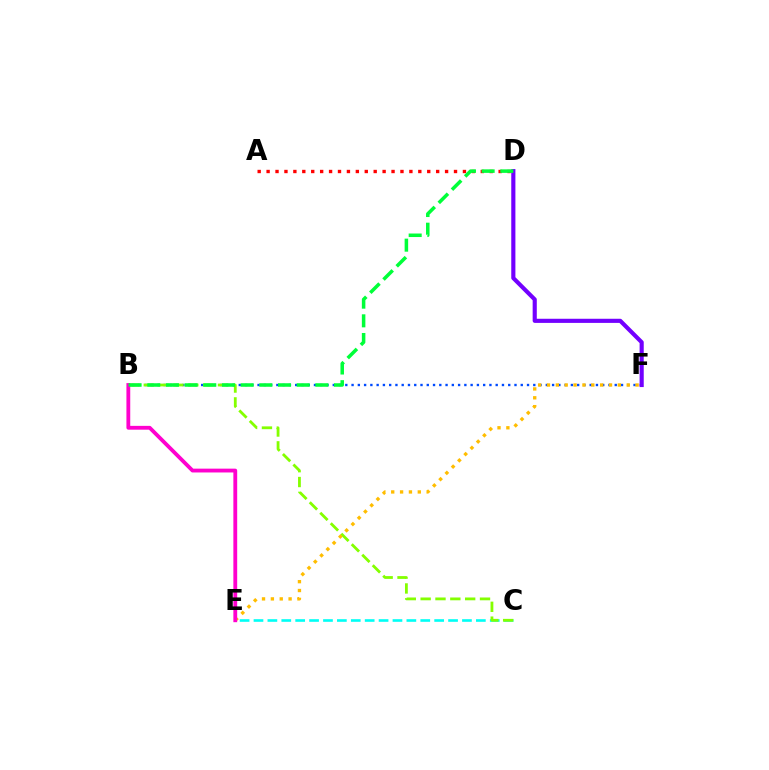{('B', 'F'): [{'color': '#004bff', 'line_style': 'dotted', 'thickness': 1.7}], ('C', 'E'): [{'color': '#00fff6', 'line_style': 'dashed', 'thickness': 1.89}], ('B', 'C'): [{'color': '#84ff00', 'line_style': 'dashed', 'thickness': 2.02}], ('E', 'F'): [{'color': '#ffbd00', 'line_style': 'dotted', 'thickness': 2.41}], ('B', 'E'): [{'color': '#ff00cf', 'line_style': 'solid', 'thickness': 2.75}], ('A', 'D'): [{'color': '#ff0000', 'line_style': 'dotted', 'thickness': 2.42}], ('D', 'F'): [{'color': '#7200ff', 'line_style': 'solid', 'thickness': 2.98}], ('B', 'D'): [{'color': '#00ff39', 'line_style': 'dashed', 'thickness': 2.54}]}